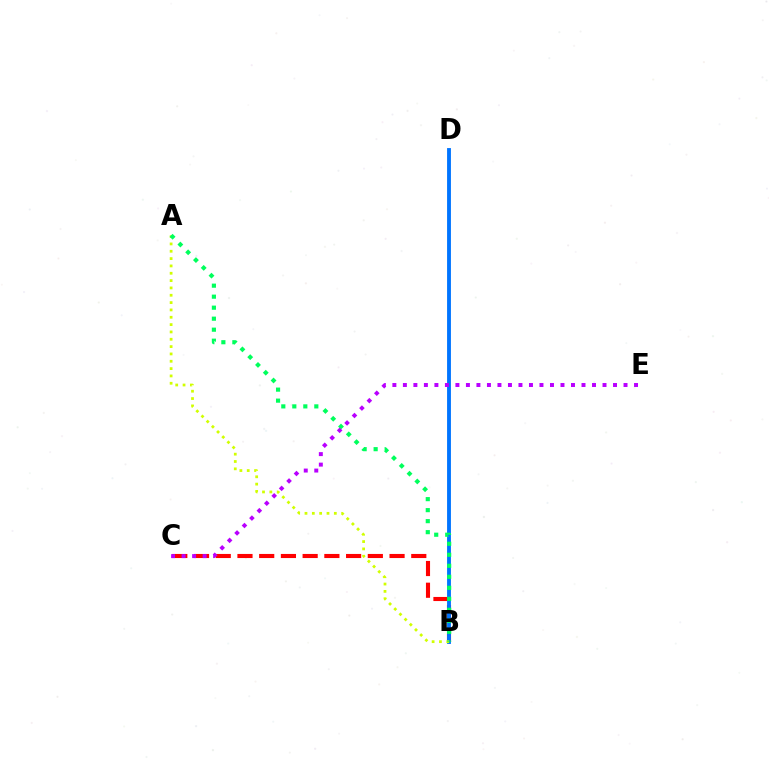{('B', 'C'): [{'color': '#ff0000', 'line_style': 'dashed', 'thickness': 2.95}], ('B', 'D'): [{'color': '#0074ff', 'line_style': 'solid', 'thickness': 2.77}], ('A', 'B'): [{'color': '#d1ff00', 'line_style': 'dotted', 'thickness': 1.99}, {'color': '#00ff5c', 'line_style': 'dotted', 'thickness': 2.99}], ('C', 'E'): [{'color': '#b900ff', 'line_style': 'dotted', 'thickness': 2.85}]}